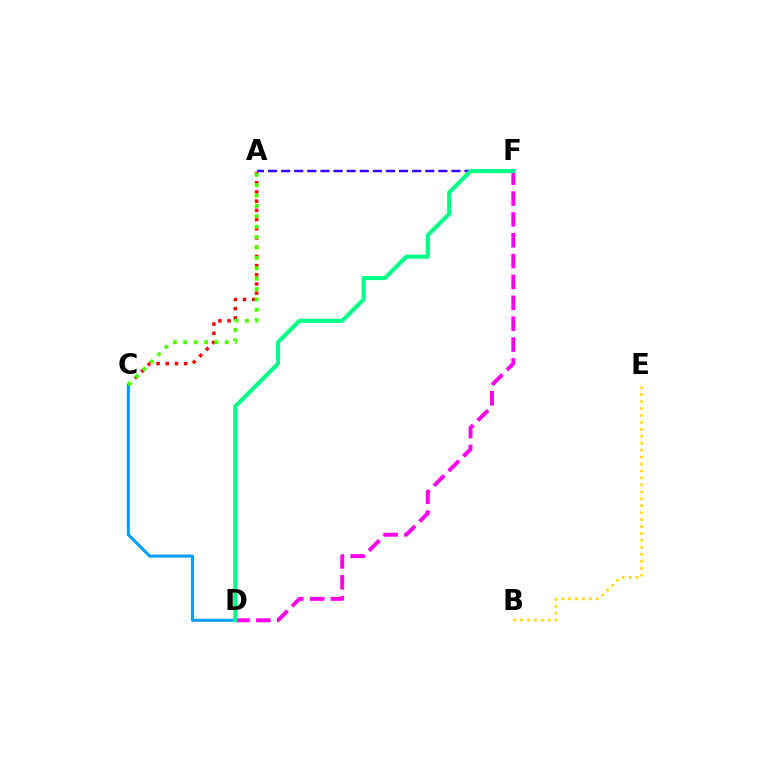{('A', 'F'): [{'color': '#3700ff', 'line_style': 'dashed', 'thickness': 1.78}], ('A', 'C'): [{'color': '#ff0000', 'line_style': 'dotted', 'thickness': 2.5}, {'color': '#4fff00', 'line_style': 'dotted', 'thickness': 2.82}], ('D', 'F'): [{'color': '#ff00ed', 'line_style': 'dashed', 'thickness': 2.83}, {'color': '#00ff86', 'line_style': 'solid', 'thickness': 2.94}], ('C', 'D'): [{'color': '#009eff', 'line_style': 'solid', 'thickness': 2.2}], ('B', 'E'): [{'color': '#ffd500', 'line_style': 'dotted', 'thickness': 1.89}]}